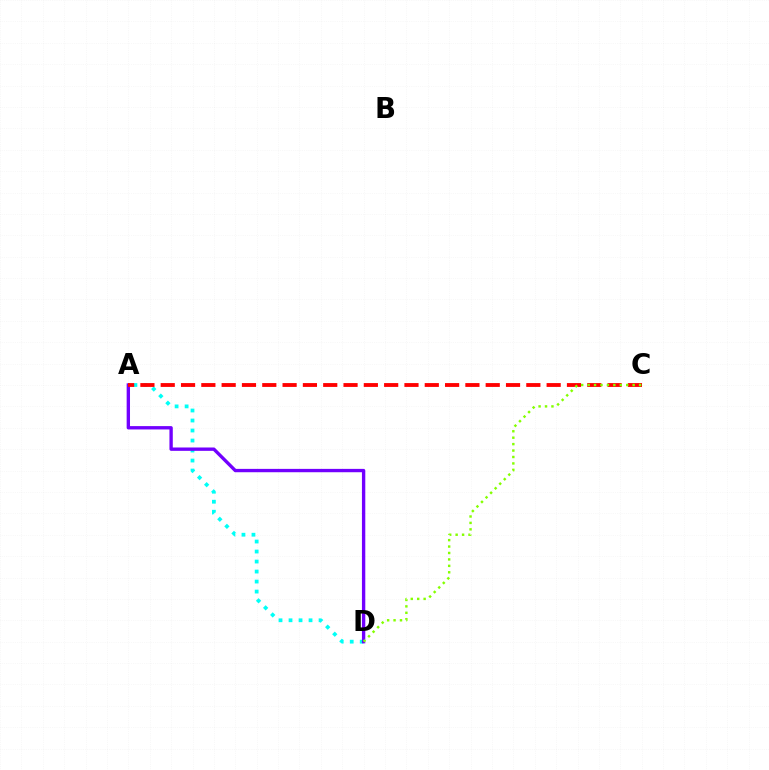{('A', 'D'): [{'color': '#00fff6', 'line_style': 'dotted', 'thickness': 2.72}, {'color': '#7200ff', 'line_style': 'solid', 'thickness': 2.41}], ('A', 'C'): [{'color': '#ff0000', 'line_style': 'dashed', 'thickness': 2.76}], ('C', 'D'): [{'color': '#84ff00', 'line_style': 'dotted', 'thickness': 1.75}]}